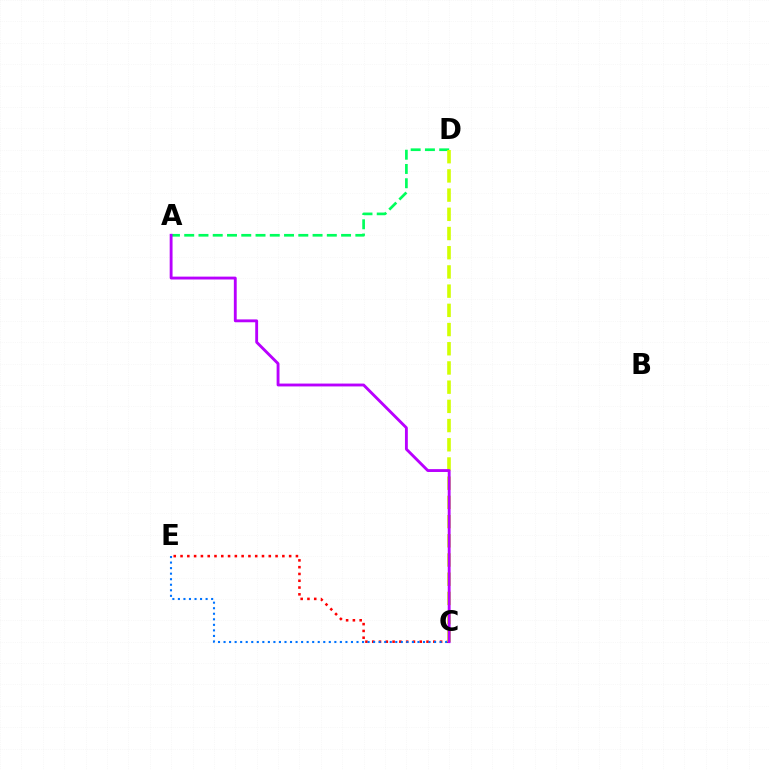{('A', 'D'): [{'color': '#00ff5c', 'line_style': 'dashed', 'thickness': 1.94}], ('C', 'E'): [{'color': '#ff0000', 'line_style': 'dotted', 'thickness': 1.84}, {'color': '#0074ff', 'line_style': 'dotted', 'thickness': 1.51}], ('C', 'D'): [{'color': '#d1ff00', 'line_style': 'dashed', 'thickness': 2.61}], ('A', 'C'): [{'color': '#b900ff', 'line_style': 'solid', 'thickness': 2.06}]}